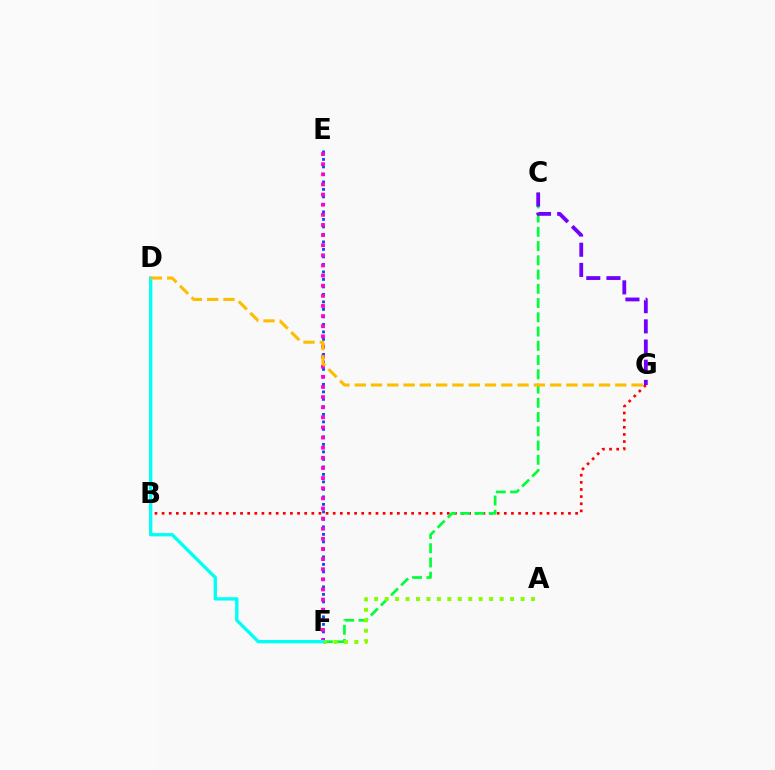{('B', 'G'): [{'color': '#ff0000', 'line_style': 'dotted', 'thickness': 1.94}], ('E', 'F'): [{'color': '#004bff', 'line_style': 'dotted', 'thickness': 2.04}, {'color': '#ff00cf', 'line_style': 'dotted', 'thickness': 2.75}], ('C', 'F'): [{'color': '#00ff39', 'line_style': 'dashed', 'thickness': 1.94}], ('A', 'F'): [{'color': '#84ff00', 'line_style': 'dotted', 'thickness': 2.84}], ('C', 'G'): [{'color': '#7200ff', 'line_style': 'dashed', 'thickness': 2.74}], ('D', 'F'): [{'color': '#00fff6', 'line_style': 'solid', 'thickness': 2.4}], ('D', 'G'): [{'color': '#ffbd00', 'line_style': 'dashed', 'thickness': 2.21}]}